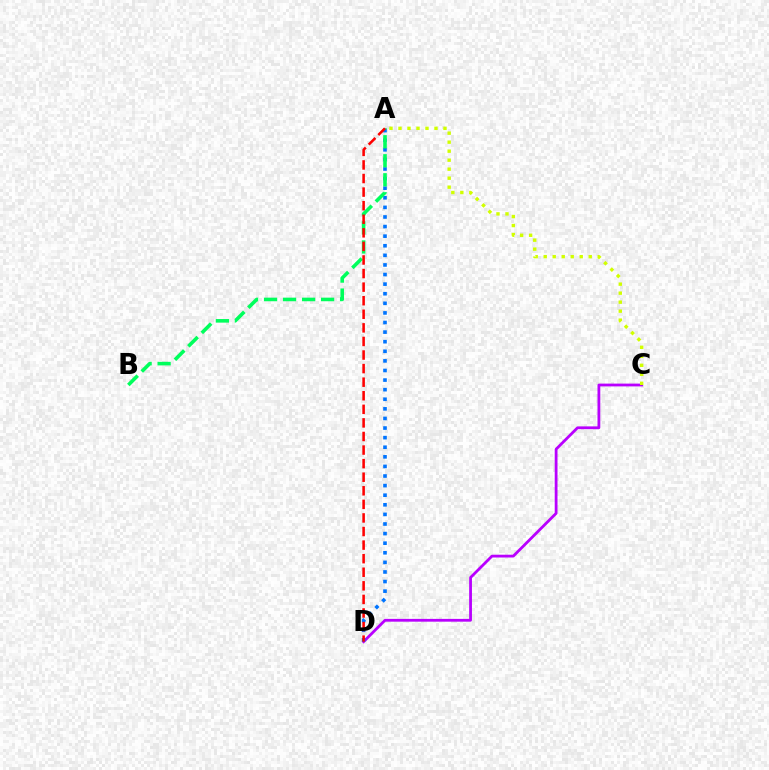{('C', 'D'): [{'color': '#b900ff', 'line_style': 'solid', 'thickness': 2.01}], ('A', 'D'): [{'color': '#0074ff', 'line_style': 'dotted', 'thickness': 2.61}, {'color': '#ff0000', 'line_style': 'dashed', 'thickness': 1.84}], ('A', 'B'): [{'color': '#00ff5c', 'line_style': 'dashed', 'thickness': 2.58}], ('A', 'C'): [{'color': '#d1ff00', 'line_style': 'dotted', 'thickness': 2.45}]}